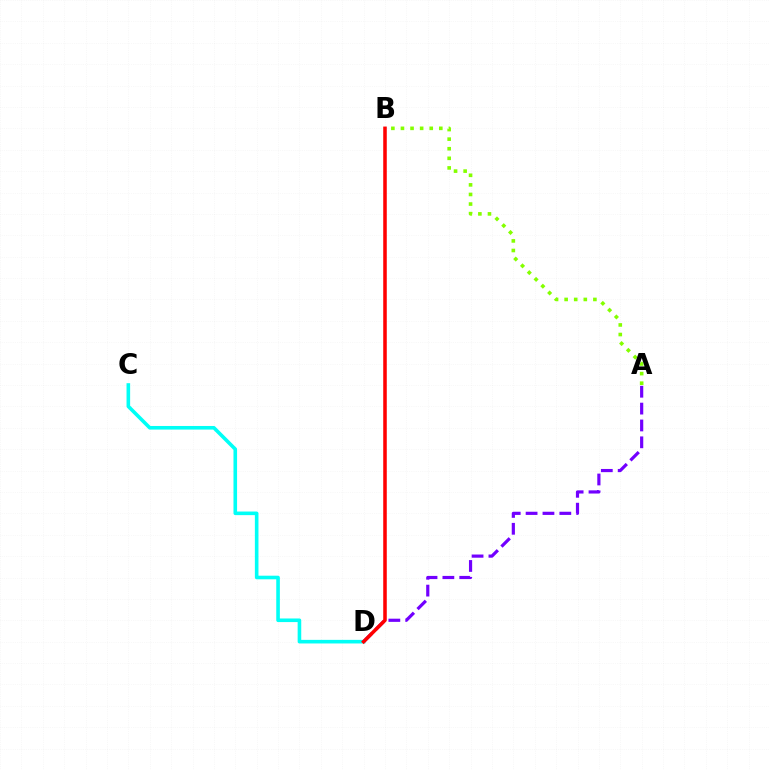{('C', 'D'): [{'color': '#00fff6', 'line_style': 'solid', 'thickness': 2.59}], ('A', 'D'): [{'color': '#7200ff', 'line_style': 'dashed', 'thickness': 2.29}], ('A', 'B'): [{'color': '#84ff00', 'line_style': 'dotted', 'thickness': 2.6}], ('B', 'D'): [{'color': '#ff0000', 'line_style': 'solid', 'thickness': 2.55}]}